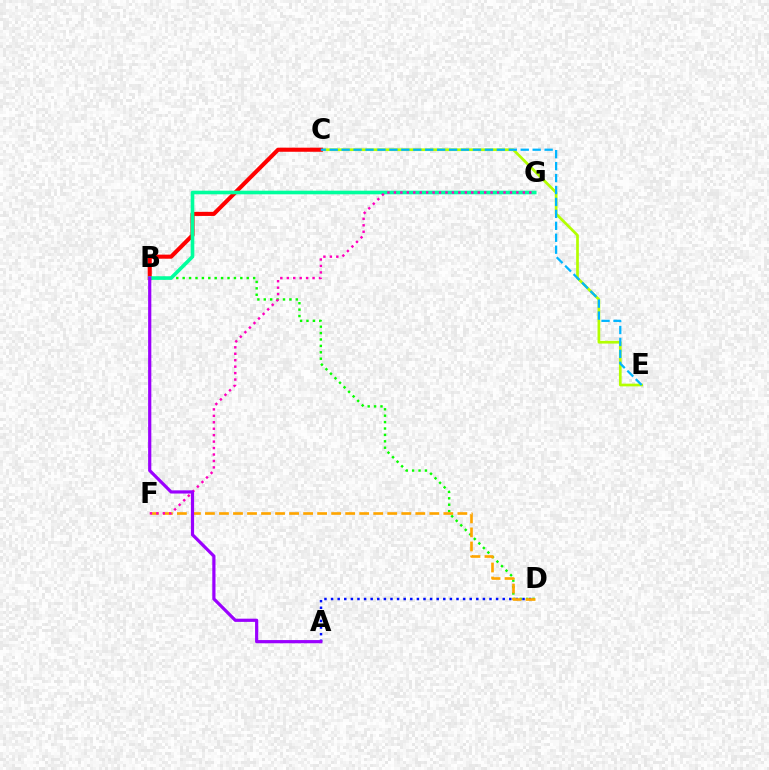{('C', 'E'): [{'color': '#b3ff00', 'line_style': 'solid', 'thickness': 1.95}, {'color': '#00b5ff', 'line_style': 'dashed', 'thickness': 1.62}], ('B', 'D'): [{'color': '#08ff00', 'line_style': 'dotted', 'thickness': 1.74}], ('A', 'D'): [{'color': '#0010ff', 'line_style': 'dotted', 'thickness': 1.79}], ('D', 'F'): [{'color': '#ffa500', 'line_style': 'dashed', 'thickness': 1.9}], ('B', 'C'): [{'color': '#ff0000', 'line_style': 'solid', 'thickness': 2.95}], ('B', 'G'): [{'color': '#00ff9d', 'line_style': 'solid', 'thickness': 2.6}], ('F', 'G'): [{'color': '#ff00bd', 'line_style': 'dotted', 'thickness': 1.75}], ('A', 'B'): [{'color': '#9b00ff', 'line_style': 'solid', 'thickness': 2.3}]}